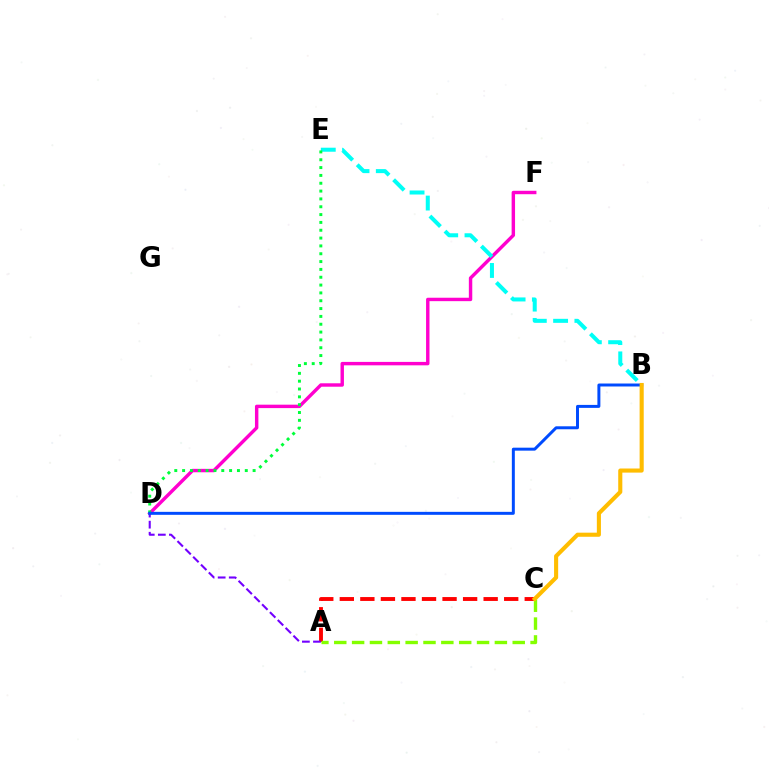{('D', 'F'): [{'color': '#ff00cf', 'line_style': 'solid', 'thickness': 2.46}], ('A', 'C'): [{'color': '#ff0000', 'line_style': 'dashed', 'thickness': 2.79}, {'color': '#84ff00', 'line_style': 'dashed', 'thickness': 2.42}], ('B', 'E'): [{'color': '#00fff6', 'line_style': 'dashed', 'thickness': 2.89}], ('A', 'D'): [{'color': '#7200ff', 'line_style': 'dashed', 'thickness': 1.51}], ('D', 'E'): [{'color': '#00ff39', 'line_style': 'dotted', 'thickness': 2.13}], ('B', 'D'): [{'color': '#004bff', 'line_style': 'solid', 'thickness': 2.14}], ('B', 'C'): [{'color': '#ffbd00', 'line_style': 'solid', 'thickness': 2.95}]}